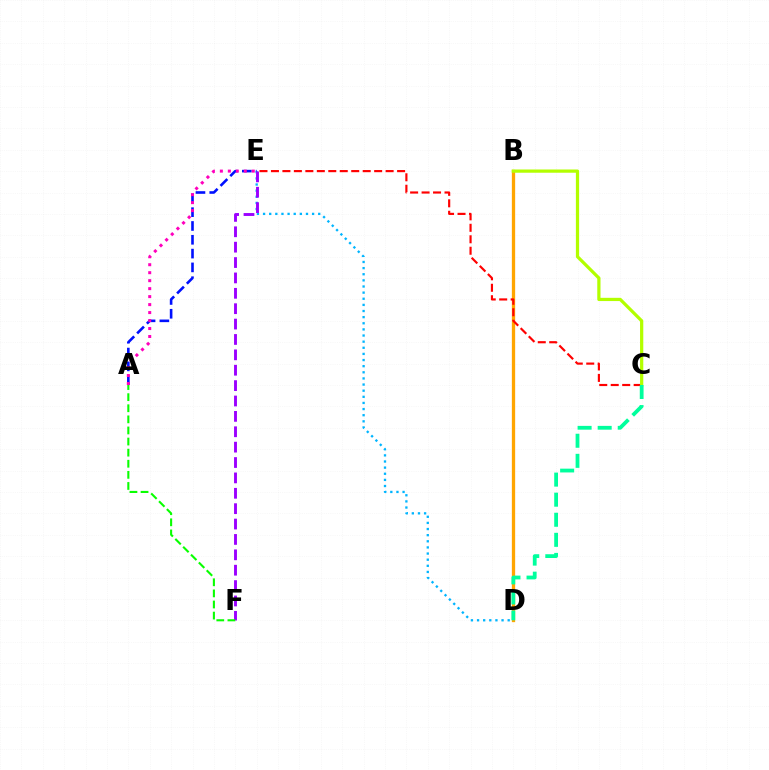{('D', 'E'): [{'color': '#00b5ff', 'line_style': 'dotted', 'thickness': 1.67}], ('B', 'D'): [{'color': '#ffa500', 'line_style': 'solid', 'thickness': 2.38}], ('A', 'E'): [{'color': '#0010ff', 'line_style': 'dashed', 'thickness': 1.88}, {'color': '#ff00bd', 'line_style': 'dotted', 'thickness': 2.17}], ('C', 'E'): [{'color': '#ff0000', 'line_style': 'dashed', 'thickness': 1.56}], ('E', 'F'): [{'color': '#9b00ff', 'line_style': 'dashed', 'thickness': 2.09}], ('B', 'C'): [{'color': '#b3ff00', 'line_style': 'solid', 'thickness': 2.33}], ('C', 'D'): [{'color': '#00ff9d', 'line_style': 'dashed', 'thickness': 2.73}], ('A', 'F'): [{'color': '#08ff00', 'line_style': 'dashed', 'thickness': 1.51}]}